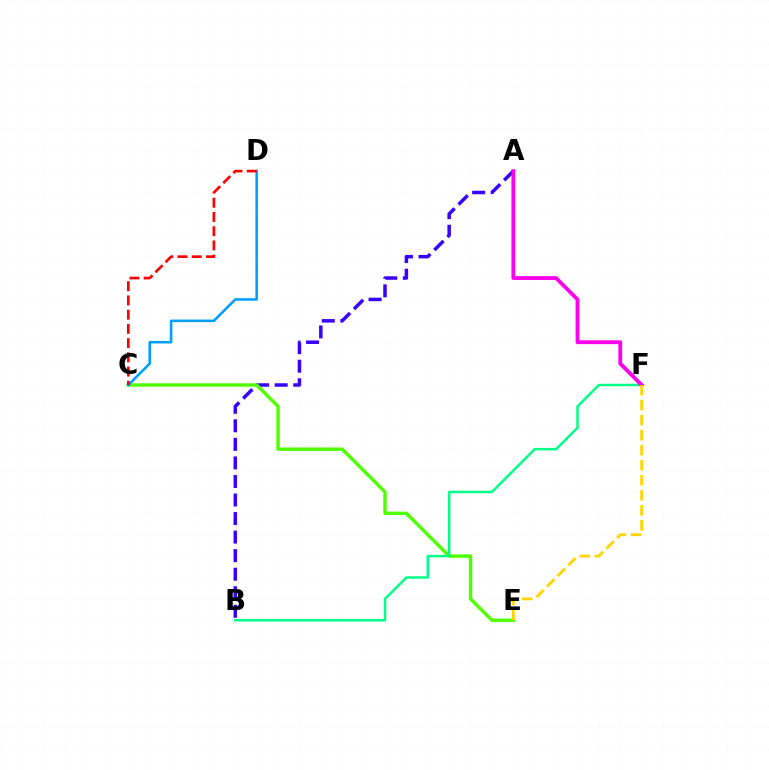{('A', 'B'): [{'color': '#3700ff', 'line_style': 'dashed', 'thickness': 2.52}], ('C', 'E'): [{'color': '#4fff00', 'line_style': 'solid', 'thickness': 2.46}], ('C', 'D'): [{'color': '#009eff', 'line_style': 'solid', 'thickness': 1.85}, {'color': '#ff0000', 'line_style': 'dashed', 'thickness': 1.93}], ('B', 'F'): [{'color': '#00ff86', 'line_style': 'solid', 'thickness': 1.79}], ('A', 'F'): [{'color': '#ff00ed', 'line_style': 'solid', 'thickness': 2.75}], ('E', 'F'): [{'color': '#ffd500', 'line_style': 'dashed', 'thickness': 2.04}]}